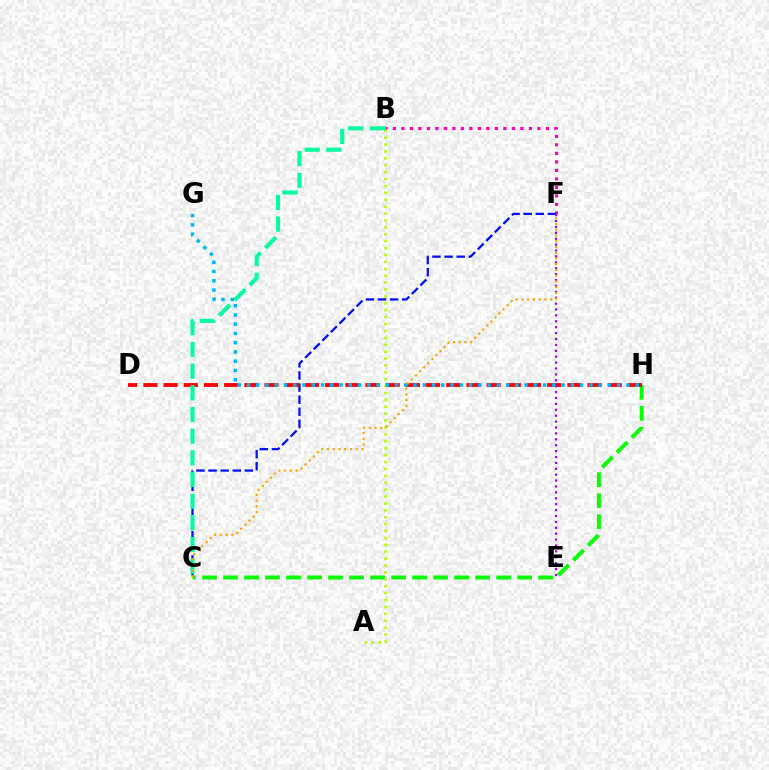{('B', 'F'): [{'color': '#ff00bd', 'line_style': 'dotted', 'thickness': 2.31}], ('C', 'F'): [{'color': '#0010ff', 'line_style': 'dashed', 'thickness': 1.64}, {'color': '#ffa500', 'line_style': 'dotted', 'thickness': 1.56}], ('C', 'H'): [{'color': '#08ff00', 'line_style': 'dashed', 'thickness': 2.85}], ('D', 'H'): [{'color': '#ff0000', 'line_style': 'dashed', 'thickness': 2.74}], ('A', 'B'): [{'color': '#b3ff00', 'line_style': 'dotted', 'thickness': 1.88}], ('E', 'F'): [{'color': '#9b00ff', 'line_style': 'dotted', 'thickness': 1.6}], ('B', 'C'): [{'color': '#00ff9d', 'line_style': 'dashed', 'thickness': 2.94}], ('G', 'H'): [{'color': '#00b5ff', 'line_style': 'dotted', 'thickness': 2.51}]}